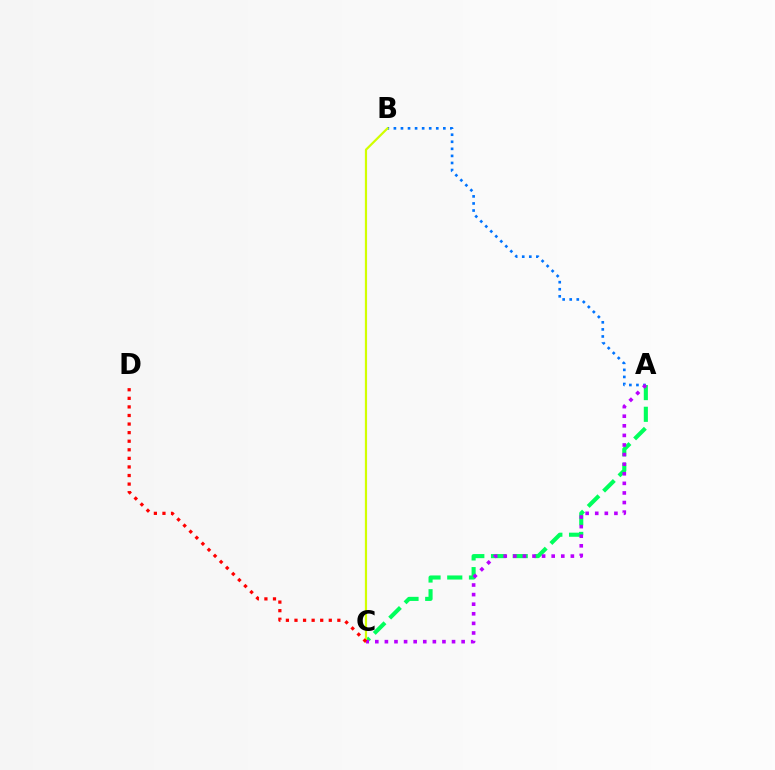{('A', 'B'): [{'color': '#0074ff', 'line_style': 'dotted', 'thickness': 1.92}], ('A', 'C'): [{'color': '#00ff5c', 'line_style': 'dashed', 'thickness': 2.95}, {'color': '#b900ff', 'line_style': 'dotted', 'thickness': 2.61}], ('B', 'C'): [{'color': '#d1ff00', 'line_style': 'solid', 'thickness': 1.58}], ('C', 'D'): [{'color': '#ff0000', 'line_style': 'dotted', 'thickness': 2.33}]}